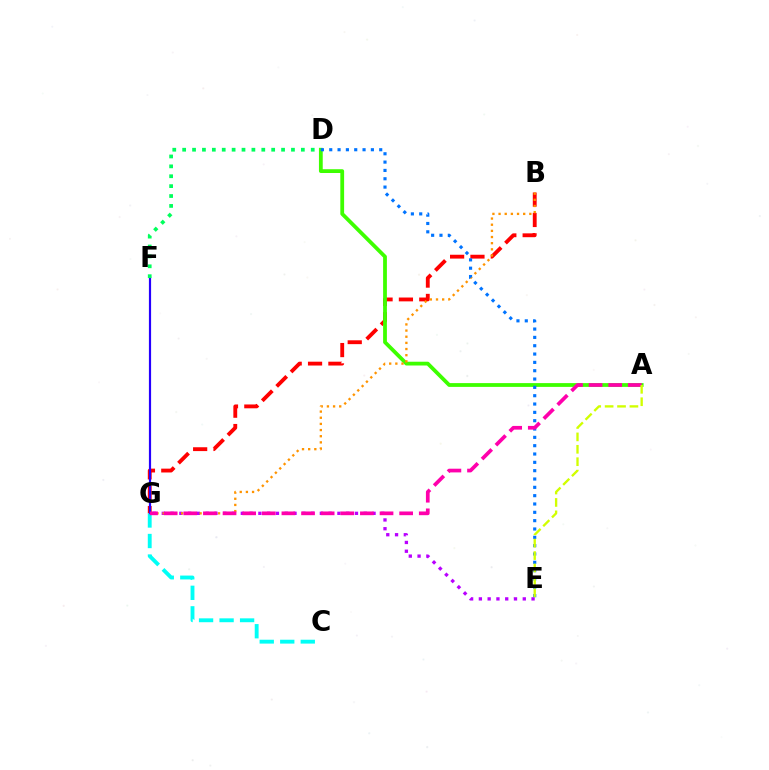{('B', 'G'): [{'color': '#ff0000', 'line_style': 'dashed', 'thickness': 2.77}, {'color': '#ff9400', 'line_style': 'dotted', 'thickness': 1.67}], ('A', 'D'): [{'color': '#3dff00', 'line_style': 'solid', 'thickness': 2.73}], ('C', 'G'): [{'color': '#00fff6', 'line_style': 'dashed', 'thickness': 2.79}], ('F', 'G'): [{'color': '#2500ff', 'line_style': 'solid', 'thickness': 1.57}], ('E', 'G'): [{'color': '#b900ff', 'line_style': 'dotted', 'thickness': 2.39}], ('D', 'F'): [{'color': '#00ff5c', 'line_style': 'dotted', 'thickness': 2.69}], ('D', 'E'): [{'color': '#0074ff', 'line_style': 'dotted', 'thickness': 2.26}], ('A', 'G'): [{'color': '#ff00ac', 'line_style': 'dashed', 'thickness': 2.67}], ('A', 'E'): [{'color': '#d1ff00', 'line_style': 'dashed', 'thickness': 1.68}]}